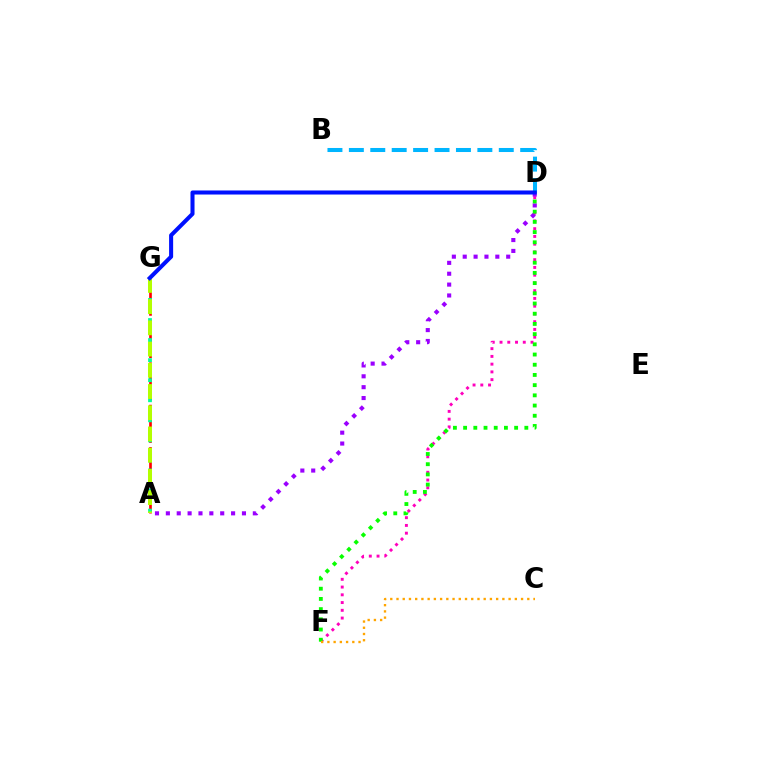{('A', 'G'): [{'color': '#ff0000', 'line_style': 'dashed', 'thickness': 1.92}, {'color': '#00ff9d', 'line_style': 'dotted', 'thickness': 2.73}, {'color': '#b3ff00', 'line_style': 'dashed', 'thickness': 2.88}], ('D', 'F'): [{'color': '#ff00bd', 'line_style': 'dotted', 'thickness': 2.11}, {'color': '#08ff00', 'line_style': 'dotted', 'thickness': 2.77}], ('B', 'D'): [{'color': '#00b5ff', 'line_style': 'dashed', 'thickness': 2.91}], ('A', 'D'): [{'color': '#9b00ff', 'line_style': 'dotted', 'thickness': 2.95}], ('C', 'F'): [{'color': '#ffa500', 'line_style': 'dotted', 'thickness': 1.69}], ('D', 'G'): [{'color': '#0010ff', 'line_style': 'solid', 'thickness': 2.92}]}